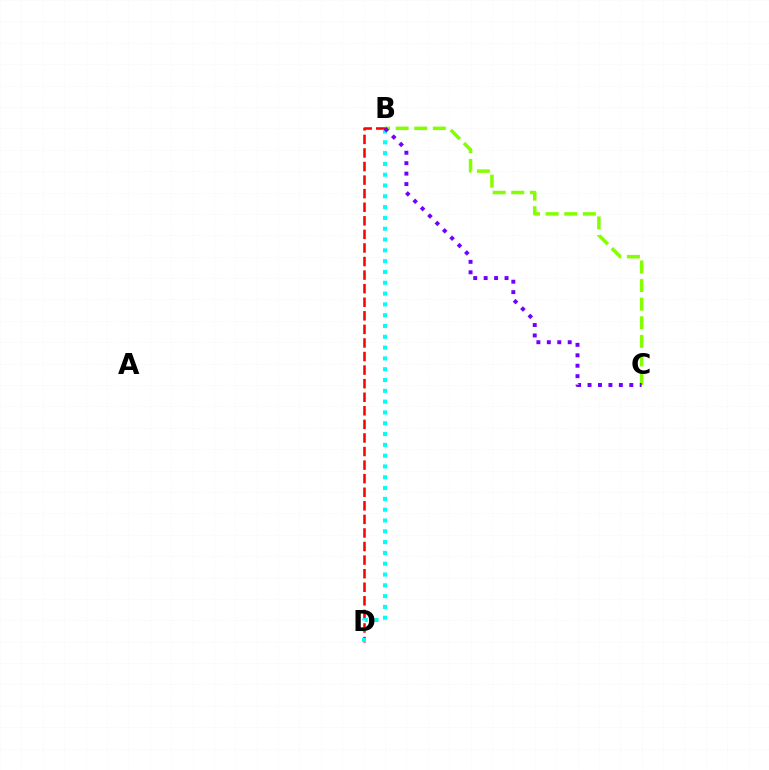{('B', 'C'): [{'color': '#84ff00', 'line_style': 'dashed', 'thickness': 2.52}, {'color': '#7200ff', 'line_style': 'dotted', 'thickness': 2.84}], ('B', 'D'): [{'color': '#ff0000', 'line_style': 'dashed', 'thickness': 1.84}, {'color': '#00fff6', 'line_style': 'dotted', 'thickness': 2.94}]}